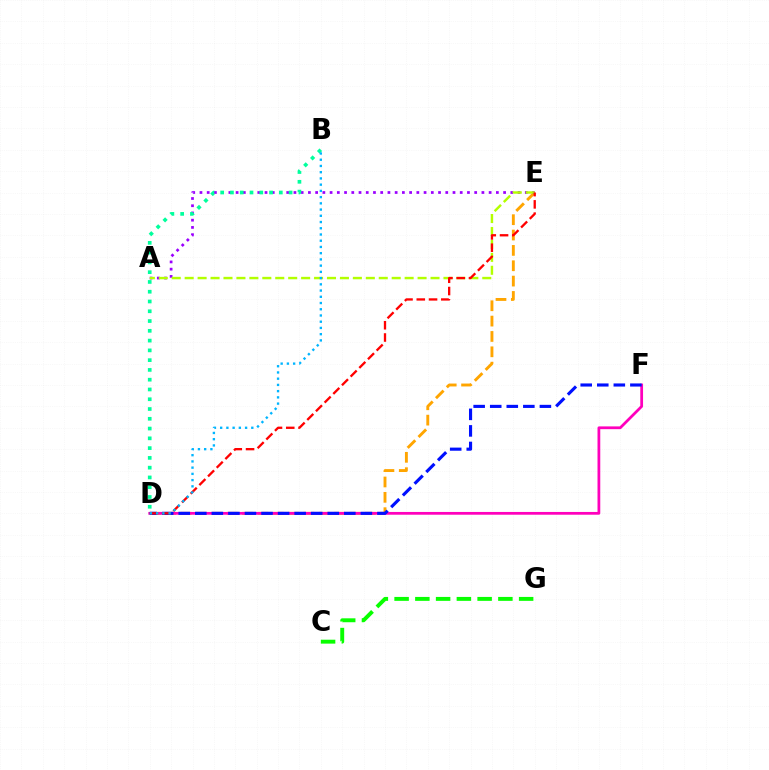{('D', 'E'): [{'color': '#ffa500', 'line_style': 'dashed', 'thickness': 2.09}, {'color': '#ff0000', 'line_style': 'dashed', 'thickness': 1.67}], ('D', 'F'): [{'color': '#ff00bd', 'line_style': 'solid', 'thickness': 1.99}, {'color': '#0010ff', 'line_style': 'dashed', 'thickness': 2.25}], ('C', 'G'): [{'color': '#08ff00', 'line_style': 'dashed', 'thickness': 2.82}], ('A', 'E'): [{'color': '#9b00ff', 'line_style': 'dotted', 'thickness': 1.96}, {'color': '#b3ff00', 'line_style': 'dashed', 'thickness': 1.76}], ('B', 'D'): [{'color': '#00ff9d', 'line_style': 'dotted', 'thickness': 2.66}, {'color': '#00b5ff', 'line_style': 'dotted', 'thickness': 1.69}]}